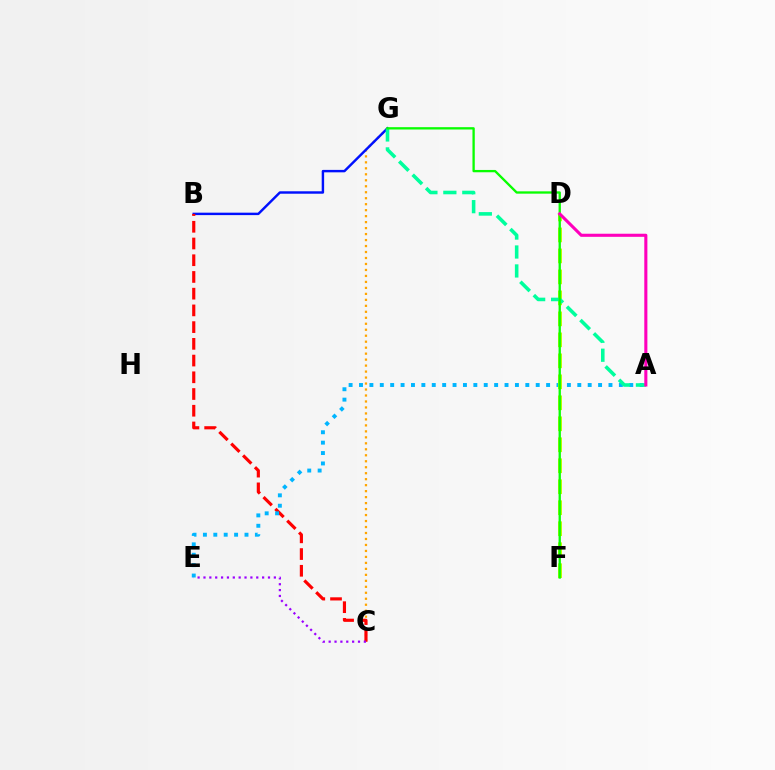{('C', 'G'): [{'color': '#ffa500', 'line_style': 'dotted', 'thickness': 1.62}], ('B', 'G'): [{'color': '#0010ff', 'line_style': 'solid', 'thickness': 1.75}], ('B', 'C'): [{'color': '#ff0000', 'line_style': 'dashed', 'thickness': 2.27}], ('A', 'E'): [{'color': '#00b5ff', 'line_style': 'dotted', 'thickness': 2.82}], ('D', 'F'): [{'color': '#b3ff00', 'line_style': 'dashed', 'thickness': 2.85}], ('A', 'G'): [{'color': '#00ff9d', 'line_style': 'dashed', 'thickness': 2.57}], ('C', 'E'): [{'color': '#9b00ff', 'line_style': 'dotted', 'thickness': 1.59}], ('F', 'G'): [{'color': '#08ff00', 'line_style': 'solid', 'thickness': 1.67}], ('A', 'D'): [{'color': '#ff00bd', 'line_style': 'solid', 'thickness': 2.22}]}